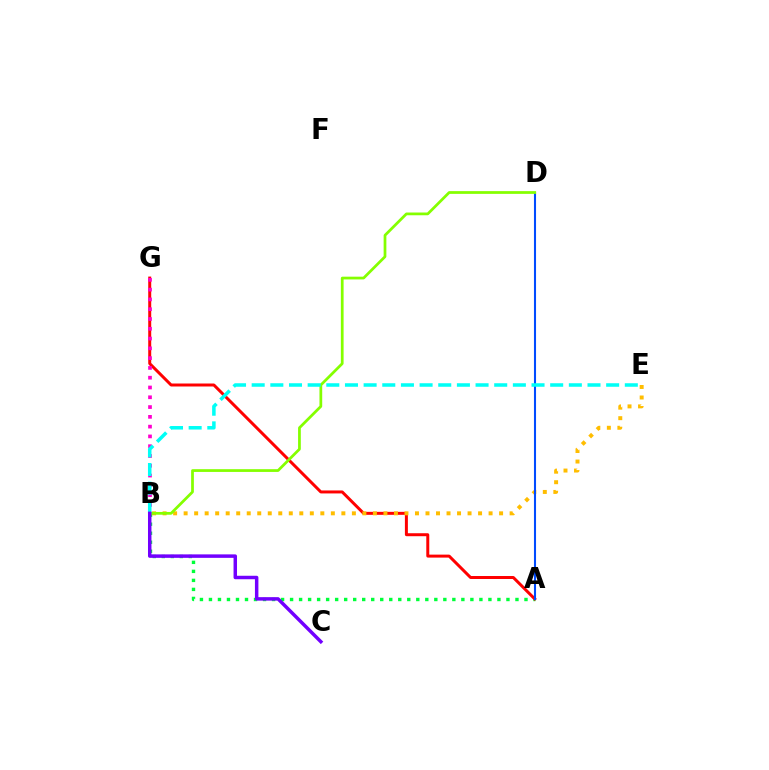{('A', 'B'): [{'color': '#00ff39', 'line_style': 'dotted', 'thickness': 2.45}], ('A', 'G'): [{'color': '#ff0000', 'line_style': 'solid', 'thickness': 2.15}], ('B', 'E'): [{'color': '#ffbd00', 'line_style': 'dotted', 'thickness': 2.86}, {'color': '#00fff6', 'line_style': 'dashed', 'thickness': 2.53}], ('A', 'D'): [{'color': '#004bff', 'line_style': 'solid', 'thickness': 1.5}], ('B', 'G'): [{'color': '#ff00cf', 'line_style': 'dotted', 'thickness': 2.66}], ('B', 'D'): [{'color': '#84ff00', 'line_style': 'solid', 'thickness': 1.98}], ('B', 'C'): [{'color': '#7200ff', 'line_style': 'solid', 'thickness': 2.5}]}